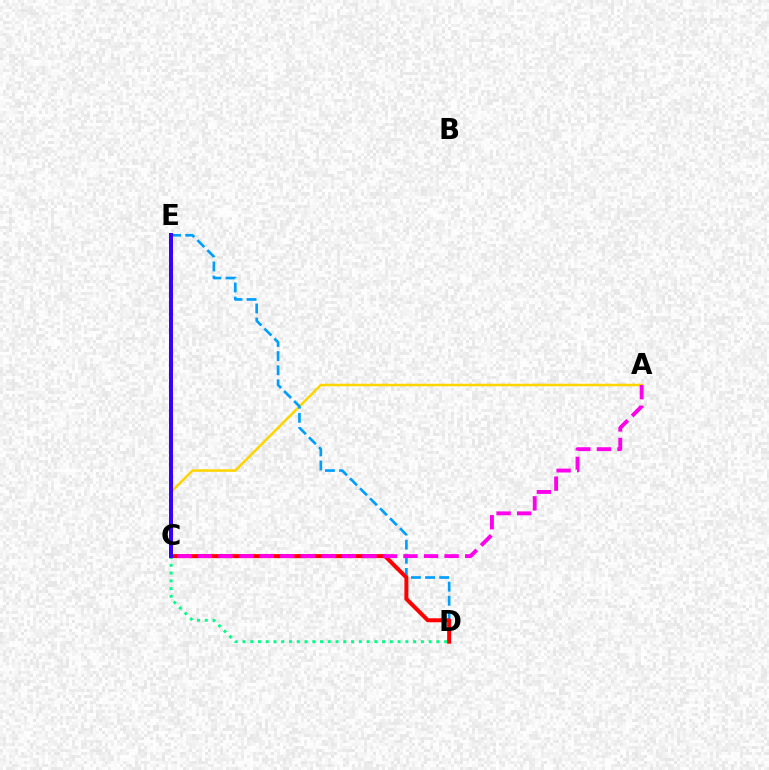{('A', 'C'): [{'color': '#ffd500', 'line_style': 'solid', 'thickness': 1.83}, {'color': '#ff00ed', 'line_style': 'dashed', 'thickness': 2.79}], ('C', 'D'): [{'color': '#00ff86', 'line_style': 'dotted', 'thickness': 2.11}, {'color': '#ff0000', 'line_style': 'solid', 'thickness': 2.88}], ('D', 'E'): [{'color': '#009eff', 'line_style': 'dashed', 'thickness': 1.92}], ('C', 'E'): [{'color': '#4fff00', 'line_style': 'solid', 'thickness': 1.58}, {'color': '#3700ff', 'line_style': 'solid', 'thickness': 2.88}]}